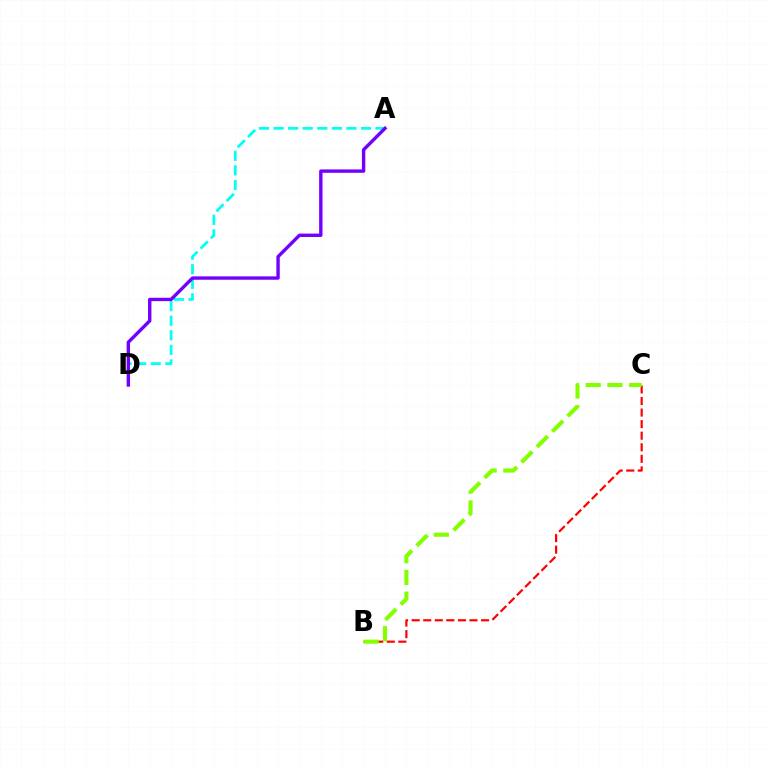{('A', 'D'): [{'color': '#00fff6', 'line_style': 'dashed', 'thickness': 1.98}, {'color': '#7200ff', 'line_style': 'solid', 'thickness': 2.44}], ('B', 'C'): [{'color': '#ff0000', 'line_style': 'dashed', 'thickness': 1.57}, {'color': '#84ff00', 'line_style': 'dashed', 'thickness': 2.95}]}